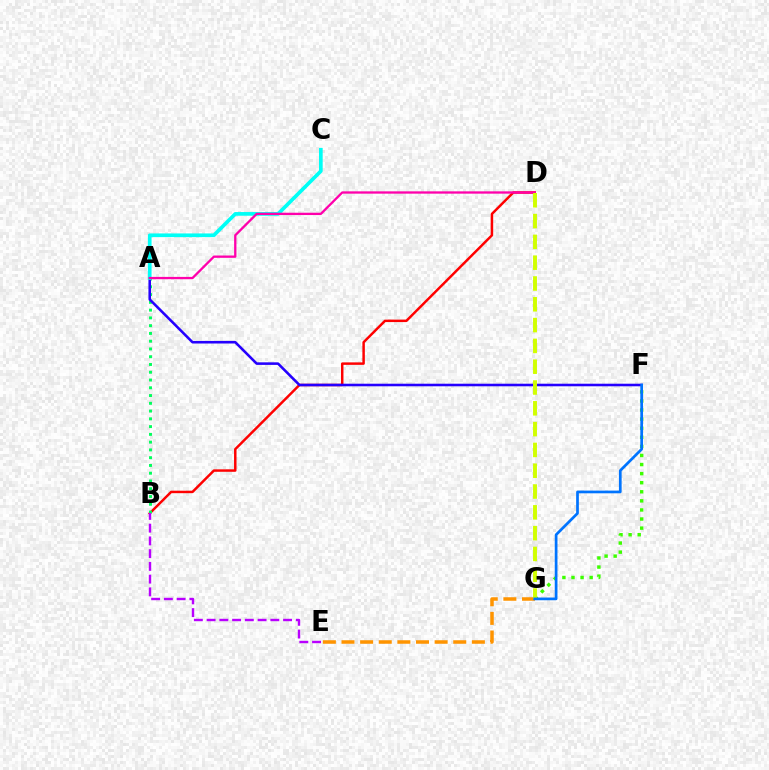{('B', 'D'): [{'color': '#ff0000', 'line_style': 'solid', 'thickness': 1.78}], ('A', 'B'): [{'color': '#00ff5c', 'line_style': 'dotted', 'thickness': 2.11}], ('F', 'G'): [{'color': '#3dff00', 'line_style': 'dotted', 'thickness': 2.47}, {'color': '#0074ff', 'line_style': 'solid', 'thickness': 1.95}], ('A', 'F'): [{'color': '#2500ff', 'line_style': 'solid', 'thickness': 1.85}], ('B', 'E'): [{'color': '#b900ff', 'line_style': 'dashed', 'thickness': 1.73}], ('A', 'C'): [{'color': '#00fff6', 'line_style': 'solid', 'thickness': 2.65}], ('A', 'D'): [{'color': '#ff00ac', 'line_style': 'solid', 'thickness': 1.66}], ('E', 'G'): [{'color': '#ff9400', 'line_style': 'dashed', 'thickness': 2.53}], ('D', 'G'): [{'color': '#d1ff00', 'line_style': 'dashed', 'thickness': 2.83}]}